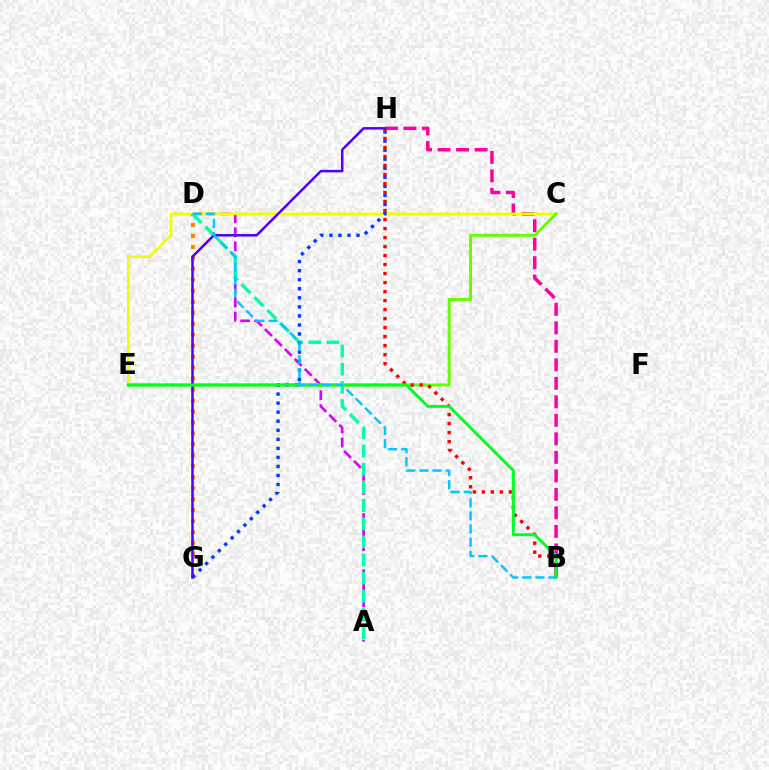{('B', 'H'): [{'color': '#ff00a0', 'line_style': 'dashed', 'thickness': 2.51}, {'color': '#ff0000', 'line_style': 'dotted', 'thickness': 2.45}], ('A', 'D'): [{'color': '#d600ff', 'line_style': 'dashed', 'thickness': 1.91}, {'color': '#00ffaf', 'line_style': 'dashed', 'thickness': 2.47}], ('C', 'E'): [{'color': '#eeff00', 'line_style': 'solid', 'thickness': 1.93}, {'color': '#66ff00', 'line_style': 'solid', 'thickness': 2.14}], ('D', 'G'): [{'color': '#ff8800', 'line_style': 'dotted', 'thickness': 2.98}], ('G', 'H'): [{'color': '#003fff', 'line_style': 'dotted', 'thickness': 2.46}, {'color': '#4f00ff', 'line_style': 'solid', 'thickness': 1.8}], ('B', 'E'): [{'color': '#00ff27', 'line_style': 'solid', 'thickness': 2.15}], ('B', 'D'): [{'color': '#00c7ff', 'line_style': 'dashed', 'thickness': 1.79}]}